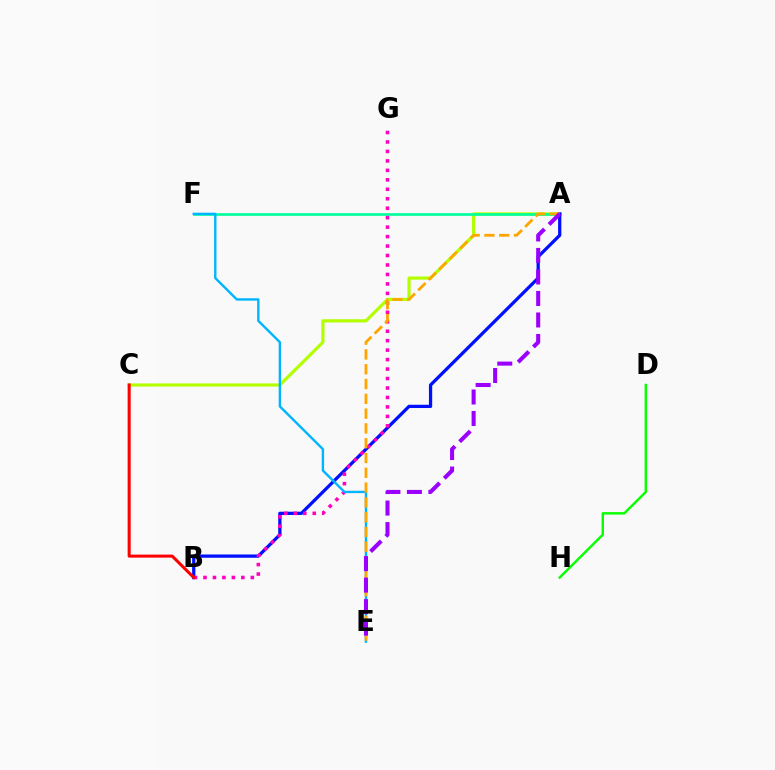{('D', 'H'): [{'color': '#08ff00', 'line_style': 'solid', 'thickness': 1.75}], ('A', 'C'): [{'color': '#b3ff00', 'line_style': 'solid', 'thickness': 2.27}], ('A', 'F'): [{'color': '#00ff9d', 'line_style': 'solid', 'thickness': 1.92}], ('A', 'B'): [{'color': '#0010ff', 'line_style': 'solid', 'thickness': 2.35}], ('B', 'G'): [{'color': '#ff00bd', 'line_style': 'dotted', 'thickness': 2.57}], ('E', 'F'): [{'color': '#00b5ff', 'line_style': 'solid', 'thickness': 1.72}], ('A', 'E'): [{'color': '#ffa500', 'line_style': 'dashed', 'thickness': 2.01}, {'color': '#9b00ff', 'line_style': 'dashed', 'thickness': 2.92}], ('B', 'C'): [{'color': '#ff0000', 'line_style': 'solid', 'thickness': 2.19}]}